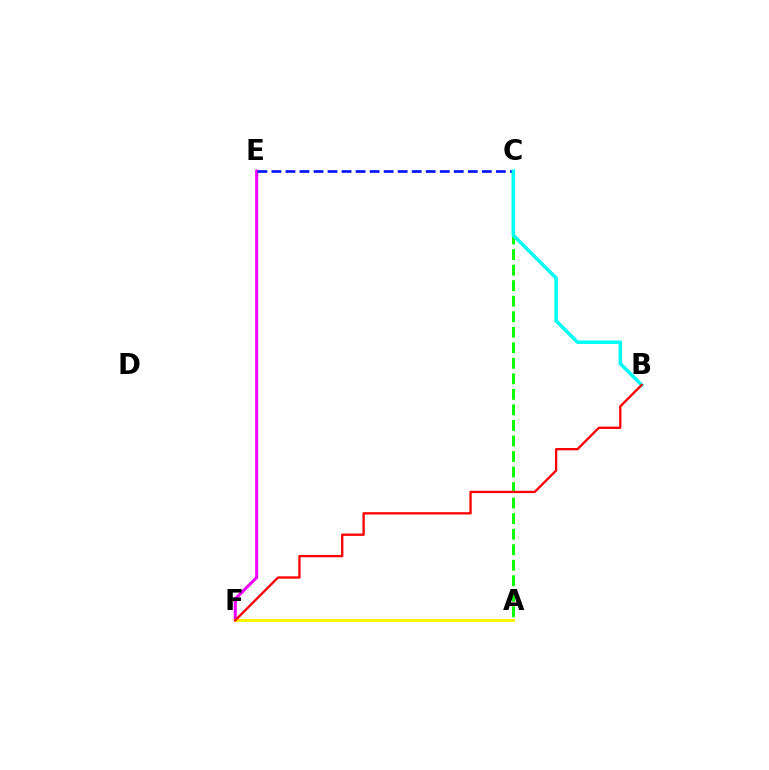{('E', 'F'): [{'color': '#ee00ff', 'line_style': 'solid', 'thickness': 2.2}], ('A', 'F'): [{'color': '#fcf500', 'line_style': 'solid', 'thickness': 2.16}], ('C', 'E'): [{'color': '#0010ff', 'line_style': 'dashed', 'thickness': 1.91}], ('A', 'C'): [{'color': '#08ff00', 'line_style': 'dashed', 'thickness': 2.11}], ('B', 'C'): [{'color': '#00fff6', 'line_style': 'solid', 'thickness': 2.54}], ('B', 'F'): [{'color': '#ff0000', 'line_style': 'solid', 'thickness': 1.67}]}